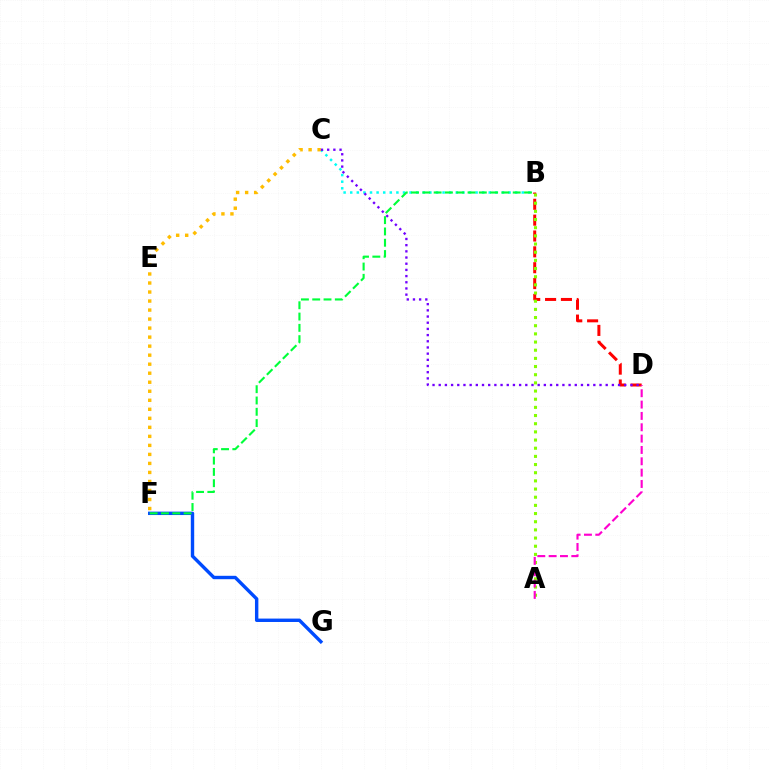{('B', 'D'): [{'color': '#ff0000', 'line_style': 'dashed', 'thickness': 2.15}], ('B', 'C'): [{'color': '#00fff6', 'line_style': 'dotted', 'thickness': 1.79}], ('F', 'G'): [{'color': '#004bff', 'line_style': 'solid', 'thickness': 2.45}], ('C', 'F'): [{'color': '#ffbd00', 'line_style': 'dotted', 'thickness': 2.45}], ('A', 'B'): [{'color': '#84ff00', 'line_style': 'dotted', 'thickness': 2.22}], ('C', 'D'): [{'color': '#7200ff', 'line_style': 'dotted', 'thickness': 1.68}], ('A', 'D'): [{'color': '#ff00cf', 'line_style': 'dashed', 'thickness': 1.54}], ('B', 'F'): [{'color': '#00ff39', 'line_style': 'dashed', 'thickness': 1.53}]}